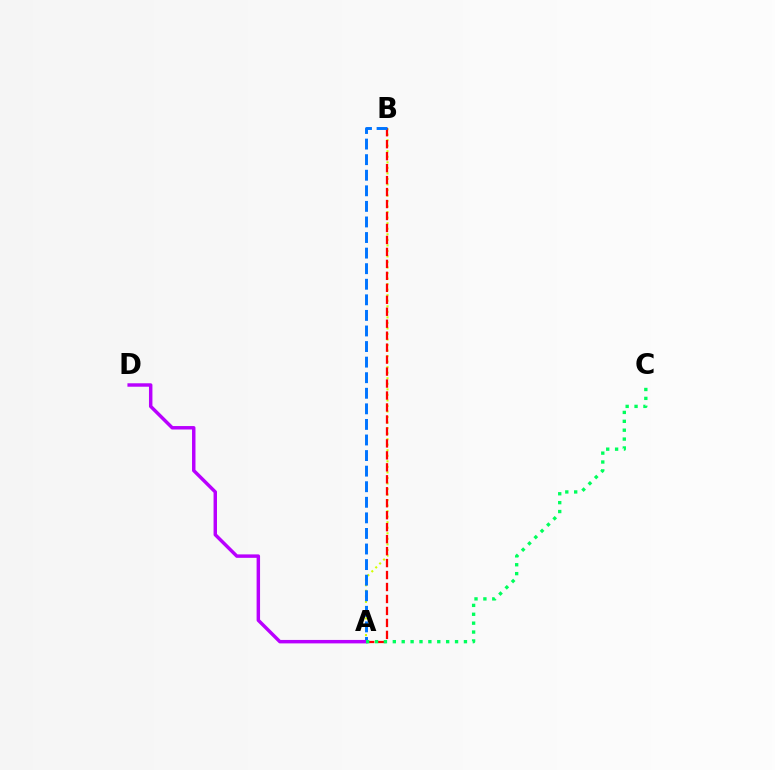{('A', 'B'): [{'color': '#d1ff00', 'line_style': 'dotted', 'thickness': 1.5}, {'color': '#ff0000', 'line_style': 'dashed', 'thickness': 1.63}, {'color': '#0074ff', 'line_style': 'dashed', 'thickness': 2.12}], ('A', 'D'): [{'color': '#b900ff', 'line_style': 'solid', 'thickness': 2.48}], ('A', 'C'): [{'color': '#00ff5c', 'line_style': 'dotted', 'thickness': 2.42}]}